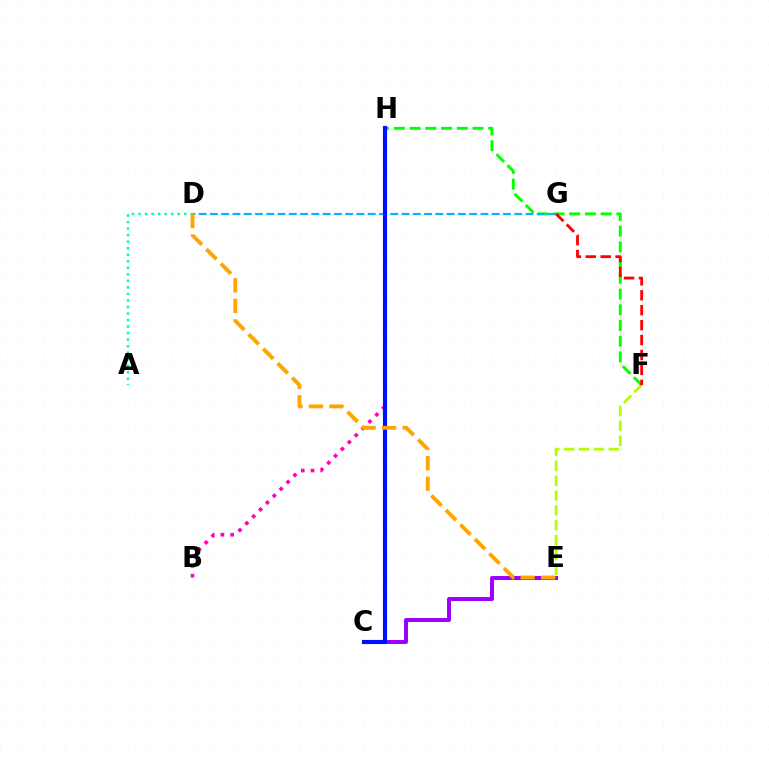{('E', 'F'): [{'color': '#b3ff00', 'line_style': 'dashed', 'thickness': 2.02}], ('B', 'H'): [{'color': '#ff00bd', 'line_style': 'dotted', 'thickness': 2.64}], ('C', 'E'): [{'color': '#9b00ff', 'line_style': 'solid', 'thickness': 2.84}], ('F', 'H'): [{'color': '#08ff00', 'line_style': 'dashed', 'thickness': 2.14}], ('A', 'D'): [{'color': '#00ff9d', 'line_style': 'dotted', 'thickness': 1.77}], ('F', 'G'): [{'color': '#ff0000', 'line_style': 'dashed', 'thickness': 2.03}], ('D', 'G'): [{'color': '#00b5ff', 'line_style': 'dashed', 'thickness': 1.53}], ('C', 'H'): [{'color': '#0010ff', 'line_style': 'solid', 'thickness': 2.98}], ('D', 'E'): [{'color': '#ffa500', 'line_style': 'dashed', 'thickness': 2.79}]}